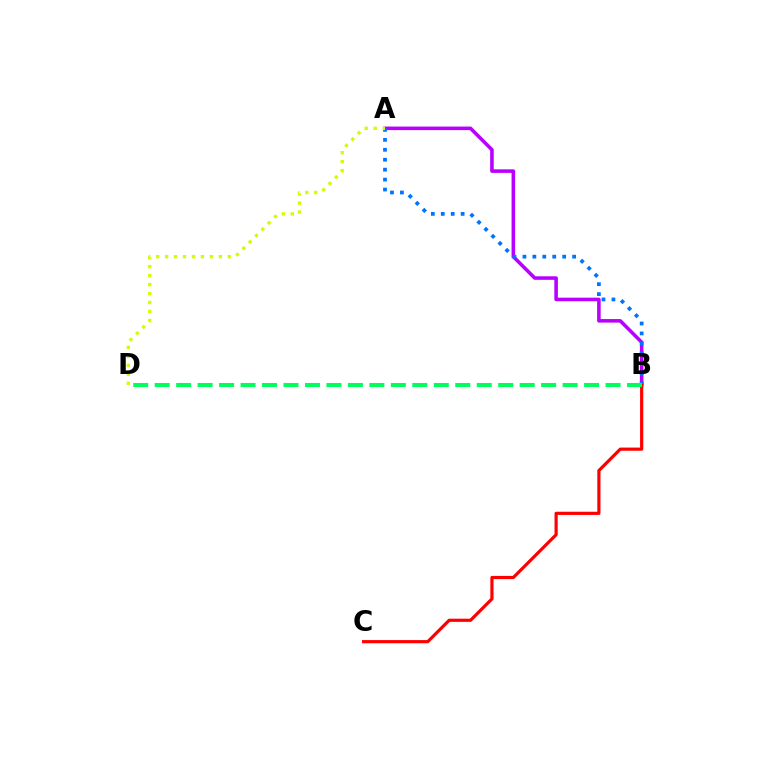{('A', 'B'): [{'color': '#b900ff', 'line_style': 'solid', 'thickness': 2.56}, {'color': '#0074ff', 'line_style': 'dotted', 'thickness': 2.7}], ('A', 'D'): [{'color': '#d1ff00', 'line_style': 'dotted', 'thickness': 2.44}], ('B', 'C'): [{'color': '#ff0000', 'line_style': 'solid', 'thickness': 2.29}], ('B', 'D'): [{'color': '#00ff5c', 'line_style': 'dashed', 'thickness': 2.92}]}